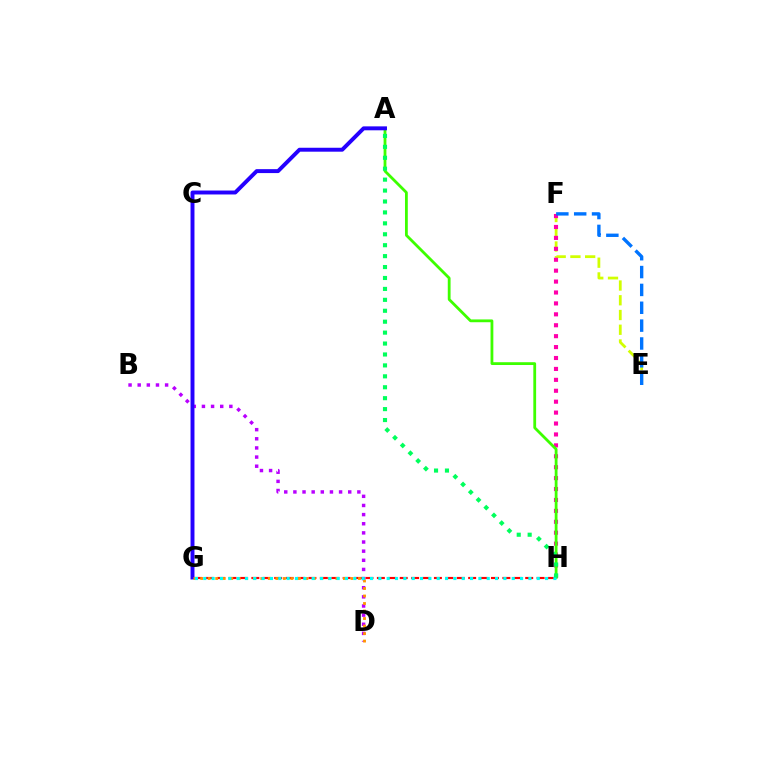{('E', 'F'): [{'color': '#d1ff00', 'line_style': 'dashed', 'thickness': 2.0}, {'color': '#0074ff', 'line_style': 'dashed', 'thickness': 2.43}], ('G', 'H'): [{'color': '#ff0000', 'line_style': 'dashed', 'thickness': 1.55}, {'color': '#00fff6', 'line_style': 'dotted', 'thickness': 2.27}], ('F', 'H'): [{'color': '#ff00ac', 'line_style': 'dotted', 'thickness': 2.97}], ('A', 'H'): [{'color': '#3dff00', 'line_style': 'solid', 'thickness': 2.01}, {'color': '#00ff5c', 'line_style': 'dotted', 'thickness': 2.97}], ('B', 'D'): [{'color': '#b900ff', 'line_style': 'dotted', 'thickness': 2.48}], ('A', 'G'): [{'color': '#2500ff', 'line_style': 'solid', 'thickness': 2.83}], ('D', 'G'): [{'color': '#ff9400', 'line_style': 'dotted', 'thickness': 2.04}]}